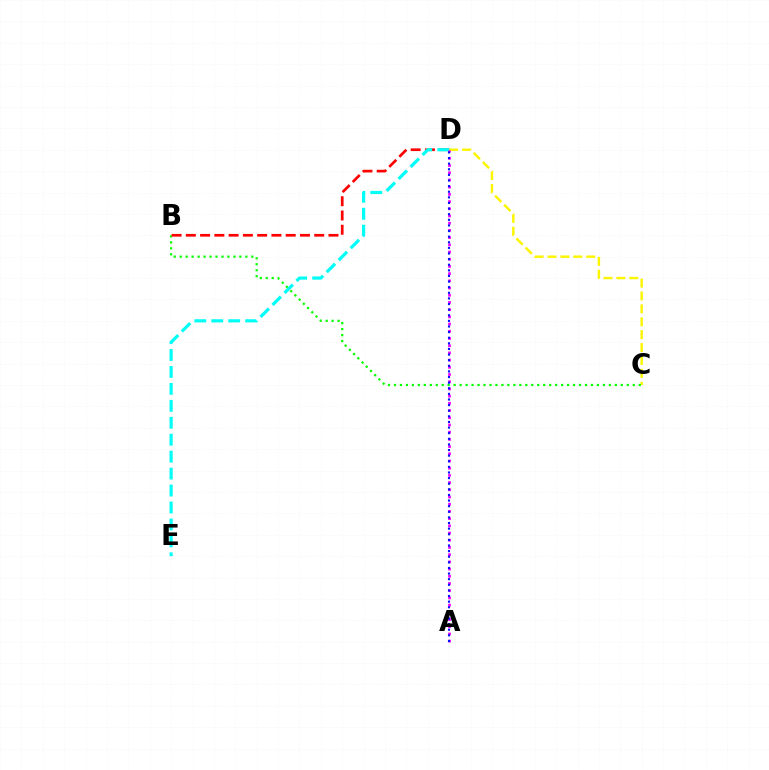{('C', 'D'): [{'color': '#fcf500', 'line_style': 'dashed', 'thickness': 1.75}], ('B', 'C'): [{'color': '#08ff00', 'line_style': 'dotted', 'thickness': 1.62}], ('B', 'D'): [{'color': '#ff0000', 'line_style': 'dashed', 'thickness': 1.94}], ('D', 'E'): [{'color': '#00fff6', 'line_style': 'dashed', 'thickness': 2.3}], ('A', 'D'): [{'color': '#ee00ff', 'line_style': 'dotted', 'thickness': 1.96}, {'color': '#0010ff', 'line_style': 'dotted', 'thickness': 1.53}]}